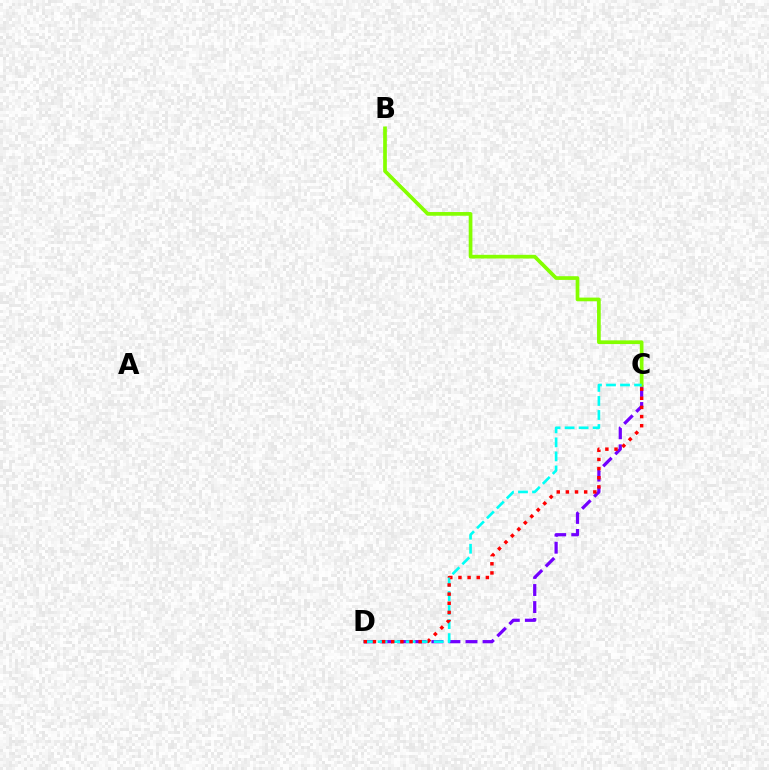{('C', 'D'): [{'color': '#7200ff', 'line_style': 'dashed', 'thickness': 2.32}, {'color': '#00fff6', 'line_style': 'dashed', 'thickness': 1.91}, {'color': '#ff0000', 'line_style': 'dotted', 'thickness': 2.48}], ('B', 'C'): [{'color': '#84ff00', 'line_style': 'solid', 'thickness': 2.66}]}